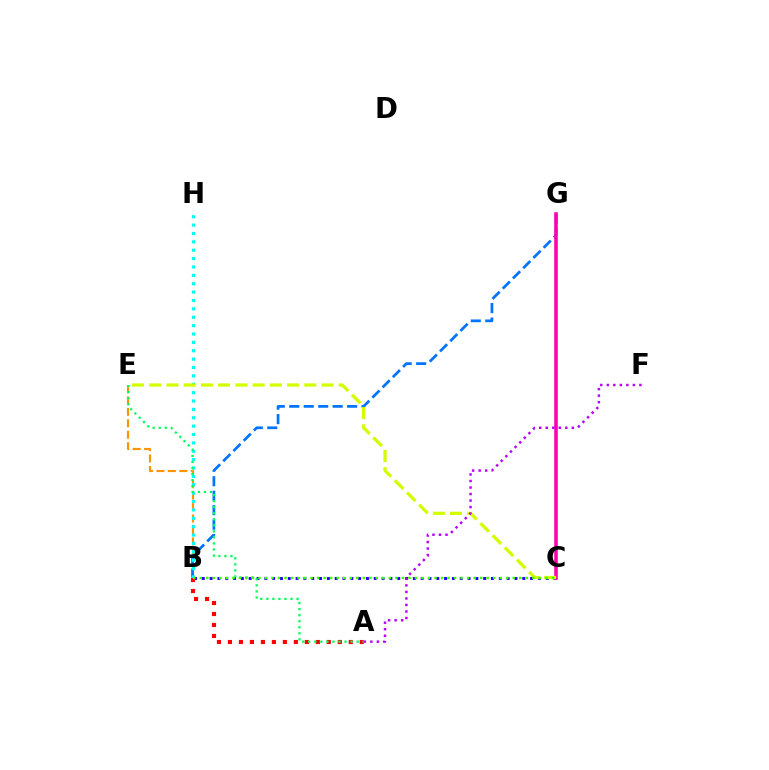{('B', 'E'): [{'color': '#ff9400', 'line_style': 'dashed', 'thickness': 1.55}], ('B', 'G'): [{'color': '#0074ff', 'line_style': 'dashed', 'thickness': 1.96}], ('B', 'C'): [{'color': '#2500ff', 'line_style': 'dotted', 'thickness': 2.12}, {'color': '#3dff00', 'line_style': 'dotted', 'thickness': 1.77}], ('C', 'G'): [{'color': '#ff00ac', 'line_style': 'solid', 'thickness': 2.56}], ('B', 'H'): [{'color': '#00fff6', 'line_style': 'dotted', 'thickness': 2.28}], ('C', 'E'): [{'color': '#d1ff00', 'line_style': 'dashed', 'thickness': 2.34}], ('A', 'F'): [{'color': '#b900ff', 'line_style': 'dotted', 'thickness': 1.77}], ('A', 'B'): [{'color': '#ff0000', 'line_style': 'dotted', 'thickness': 2.98}], ('A', 'E'): [{'color': '#00ff5c', 'line_style': 'dotted', 'thickness': 1.64}]}